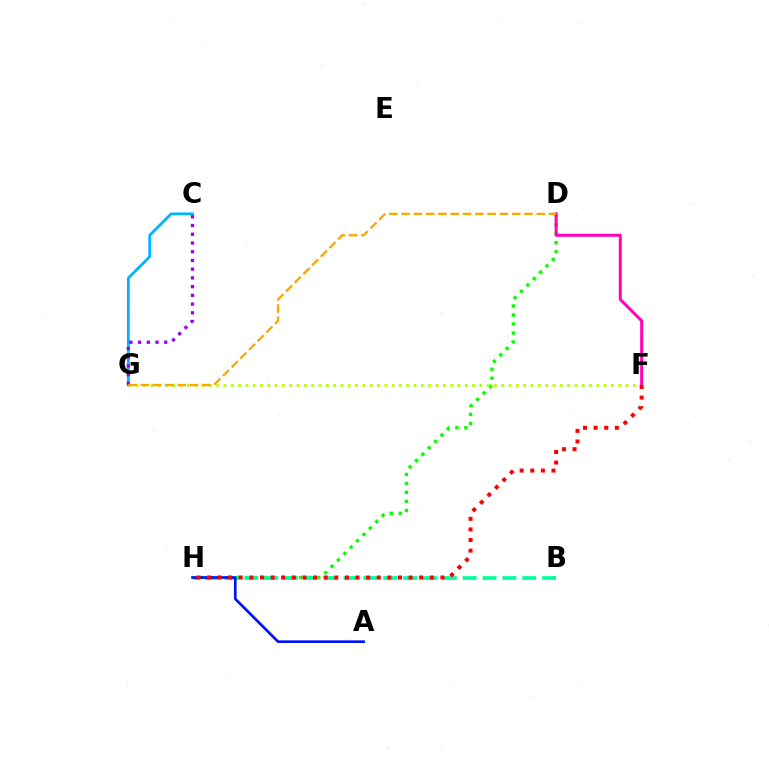{('D', 'H'): [{'color': '#08ff00', 'line_style': 'dotted', 'thickness': 2.45}], ('C', 'G'): [{'color': '#00b5ff', 'line_style': 'solid', 'thickness': 2.01}, {'color': '#9b00ff', 'line_style': 'dotted', 'thickness': 2.37}], ('F', 'G'): [{'color': '#b3ff00', 'line_style': 'dotted', 'thickness': 1.99}], ('B', 'H'): [{'color': '#00ff9d', 'line_style': 'dashed', 'thickness': 2.7}], ('D', 'F'): [{'color': '#ff00bd', 'line_style': 'solid', 'thickness': 2.14}], ('A', 'H'): [{'color': '#0010ff', 'line_style': 'solid', 'thickness': 1.9}], ('F', 'H'): [{'color': '#ff0000', 'line_style': 'dotted', 'thickness': 2.88}], ('D', 'G'): [{'color': '#ffa500', 'line_style': 'dashed', 'thickness': 1.67}]}